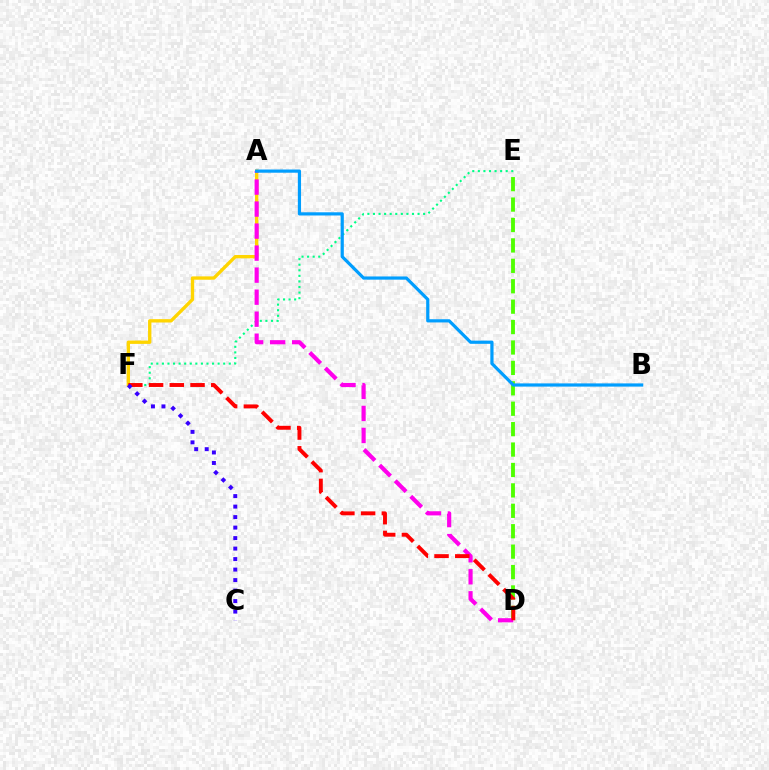{('A', 'F'): [{'color': '#ffd500', 'line_style': 'solid', 'thickness': 2.41}], ('D', 'E'): [{'color': '#4fff00', 'line_style': 'dashed', 'thickness': 2.77}], ('E', 'F'): [{'color': '#00ff86', 'line_style': 'dotted', 'thickness': 1.51}], ('A', 'D'): [{'color': '#ff00ed', 'line_style': 'dashed', 'thickness': 2.99}], ('D', 'F'): [{'color': '#ff0000', 'line_style': 'dashed', 'thickness': 2.82}], ('A', 'B'): [{'color': '#009eff', 'line_style': 'solid', 'thickness': 2.3}], ('C', 'F'): [{'color': '#3700ff', 'line_style': 'dotted', 'thickness': 2.85}]}